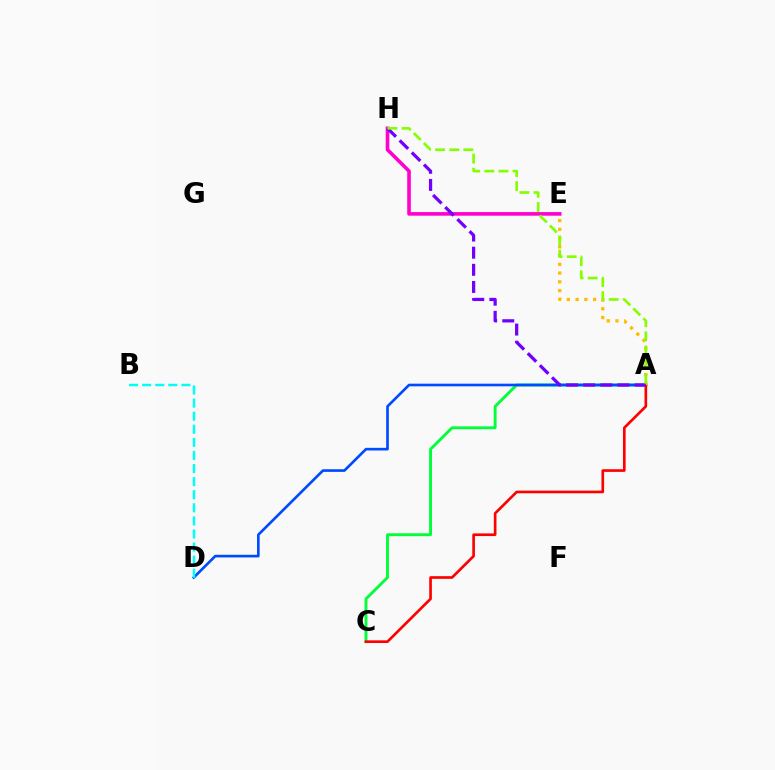{('A', 'C'): [{'color': '#00ff39', 'line_style': 'solid', 'thickness': 2.08}, {'color': '#ff0000', 'line_style': 'solid', 'thickness': 1.92}], ('E', 'H'): [{'color': '#ff00cf', 'line_style': 'solid', 'thickness': 2.6}], ('A', 'D'): [{'color': '#004bff', 'line_style': 'solid', 'thickness': 1.91}], ('A', 'E'): [{'color': '#ffbd00', 'line_style': 'dotted', 'thickness': 2.38}], ('A', 'H'): [{'color': '#7200ff', 'line_style': 'dashed', 'thickness': 2.33}, {'color': '#84ff00', 'line_style': 'dashed', 'thickness': 1.92}], ('B', 'D'): [{'color': '#00fff6', 'line_style': 'dashed', 'thickness': 1.78}]}